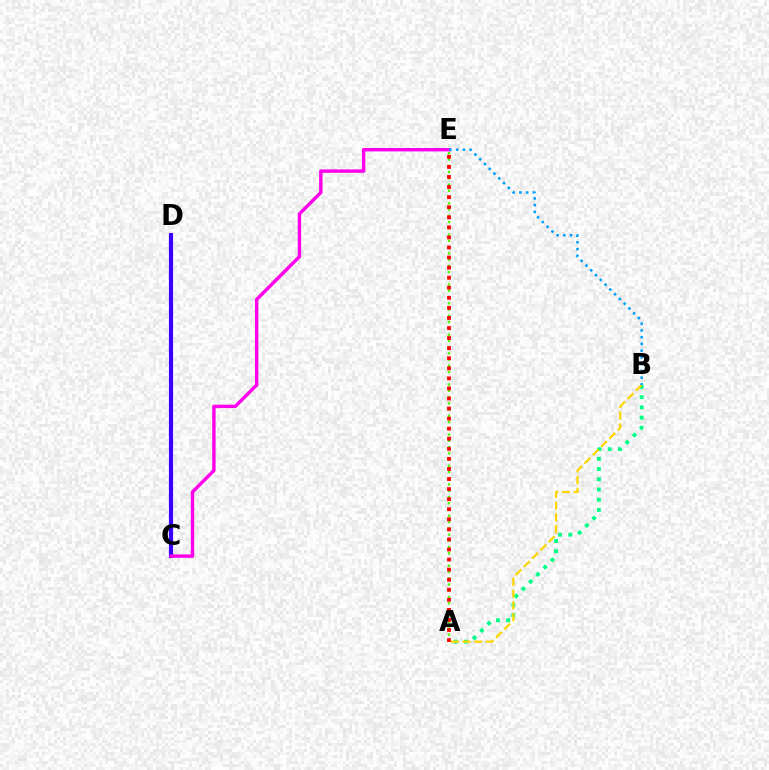{('A', 'B'): [{'color': '#00ff86', 'line_style': 'dotted', 'thickness': 2.78}, {'color': '#ffd500', 'line_style': 'dashed', 'thickness': 1.6}], ('C', 'D'): [{'color': '#3700ff', 'line_style': 'solid', 'thickness': 2.99}], ('A', 'E'): [{'color': '#4fff00', 'line_style': 'dotted', 'thickness': 1.7}, {'color': '#ff0000', 'line_style': 'dotted', 'thickness': 2.74}], ('C', 'E'): [{'color': '#ff00ed', 'line_style': 'solid', 'thickness': 2.46}], ('B', 'E'): [{'color': '#009eff', 'line_style': 'dotted', 'thickness': 1.83}]}